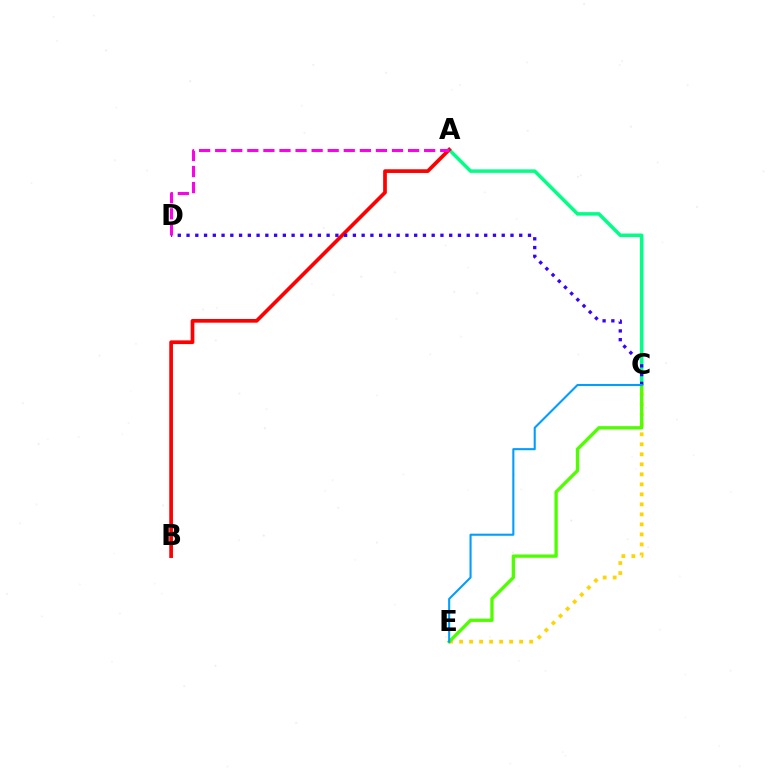{('A', 'C'): [{'color': '#00ff86', 'line_style': 'solid', 'thickness': 2.53}], ('C', 'E'): [{'color': '#ffd500', 'line_style': 'dotted', 'thickness': 2.72}, {'color': '#4fff00', 'line_style': 'solid', 'thickness': 2.38}, {'color': '#009eff', 'line_style': 'solid', 'thickness': 1.5}], ('A', 'B'): [{'color': '#ff0000', 'line_style': 'solid', 'thickness': 2.66}], ('C', 'D'): [{'color': '#3700ff', 'line_style': 'dotted', 'thickness': 2.38}], ('A', 'D'): [{'color': '#ff00ed', 'line_style': 'dashed', 'thickness': 2.18}]}